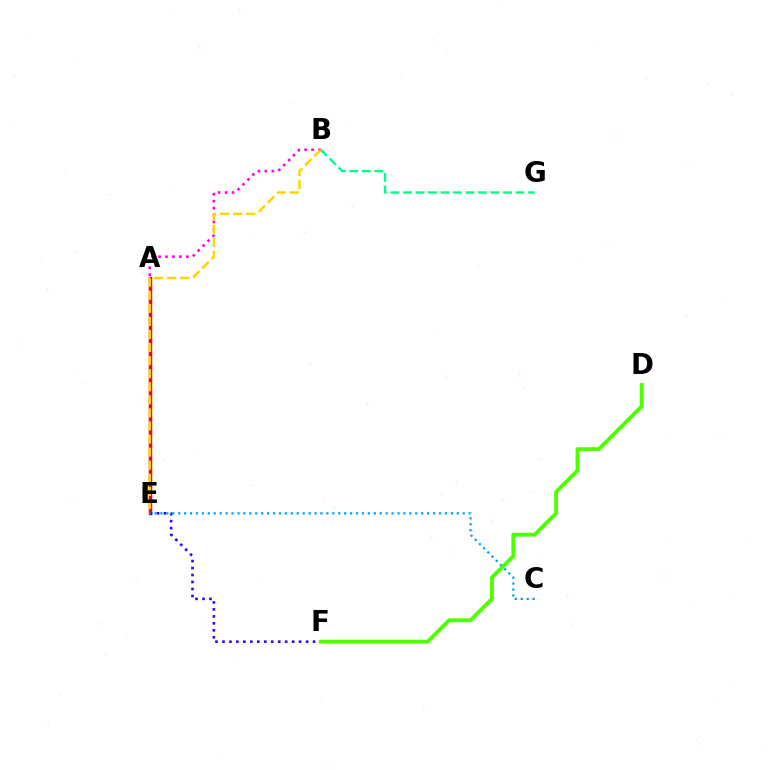{('A', 'E'): [{'color': '#ff0000', 'line_style': 'solid', 'thickness': 2.5}], ('A', 'B'): [{'color': '#ff00ed', 'line_style': 'dotted', 'thickness': 1.89}], ('E', 'F'): [{'color': '#3700ff', 'line_style': 'dotted', 'thickness': 1.89}], ('B', 'G'): [{'color': '#00ff86', 'line_style': 'dashed', 'thickness': 1.7}], ('B', 'E'): [{'color': '#ffd500', 'line_style': 'dashed', 'thickness': 1.78}], ('C', 'E'): [{'color': '#009eff', 'line_style': 'dotted', 'thickness': 1.61}], ('D', 'F'): [{'color': '#4fff00', 'line_style': 'solid', 'thickness': 2.8}]}